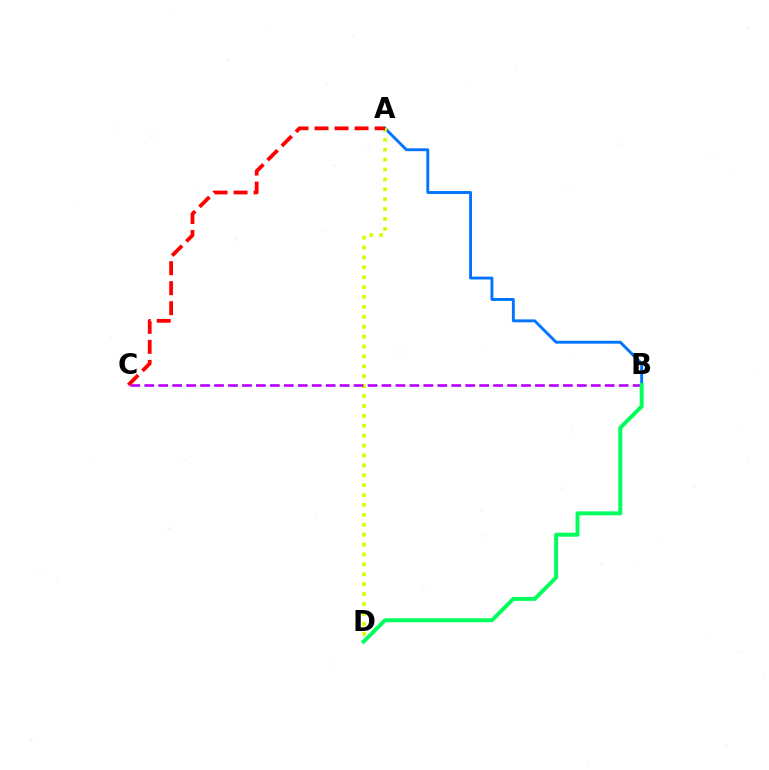{('A', 'B'): [{'color': '#0074ff', 'line_style': 'solid', 'thickness': 2.08}], ('A', 'D'): [{'color': '#d1ff00', 'line_style': 'dotted', 'thickness': 2.69}], ('A', 'C'): [{'color': '#ff0000', 'line_style': 'dashed', 'thickness': 2.72}], ('B', 'C'): [{'color': '#b900ff', 'line_style': 'dashed', 'thickness': 1.9}], ('B', 'D'): [{'color': '#00ff5c', 'line_style': 'solid', 'thickness': 2.84}]}